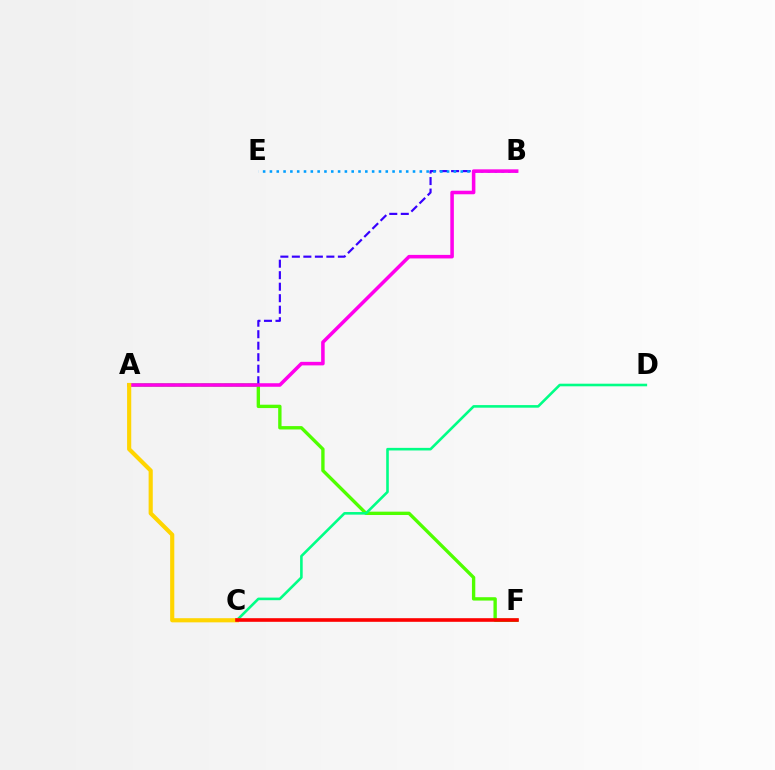{('A', 'F'): [{'color': '#4fff00', 'line_style': 'solid', 'thickness': 2.42}], ('A', 'B'): [{'color': '#3700ff', 'line_style': 'dashed', 'thickness': 1.56}, {'color': '#ff00ed', 'line_style': 'solid', 'thickness': 2.55}], ('B', 'E'): [{'color': '#009eff', 'line_style': 'dotted', 'thickness': 1.85}], ('C', 'D'): [{'color': '#00ff86', 'line_style': 'solid', 'thickness': 1.87}], ('A', 'C'): [{'color': '#ffd500', 'line_style': 'solid', 'thickness': 2.98}], ('C', 'F'): [{'color': '#ff0000', 'line_style': 'solid', 'thickness': 2.6}]}